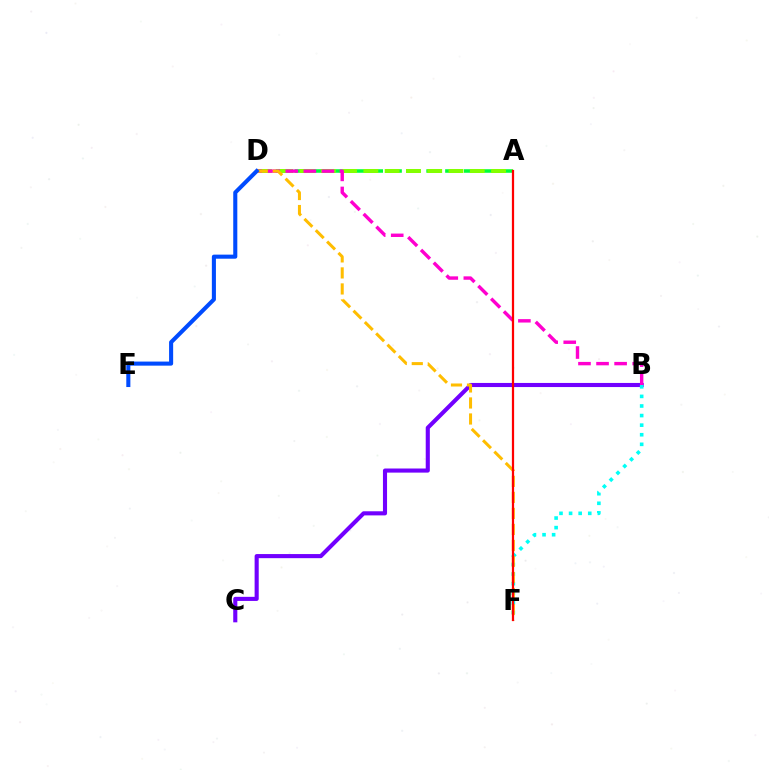{('A', 'D'): [{'color': '#00ff39', 'line_style': 'dashed', 'thickness': 2.56}, {'color': '#84ff00', 'line_style': 'dashed', 'thickness': 2.89}], ('B', 'C'): [{'color': '#7200ff', 'line_style': 'solid', 'thickness': 2.95}], ('B', 'F'): [{'color': '#00fff6', 'line_style': 'dotted', 'thickness': 2.6}], ('B', 'D'): [{'color': '#ff00cf', 'line_style': 'dashed', 'thickness': 2.45}], ('D', 'F'): [{'color': '#ffbd00', 'line_style': 'dashed', 'thickness': 2.18}], ('A', 'F'): [{'color': '#ff0000', 'line_style': 'solid', 'thickness': 1.61}], ('D', 'E'): [{'color': '#004bff', 'line_style': 'solid', 'thickness': 2.93}]}